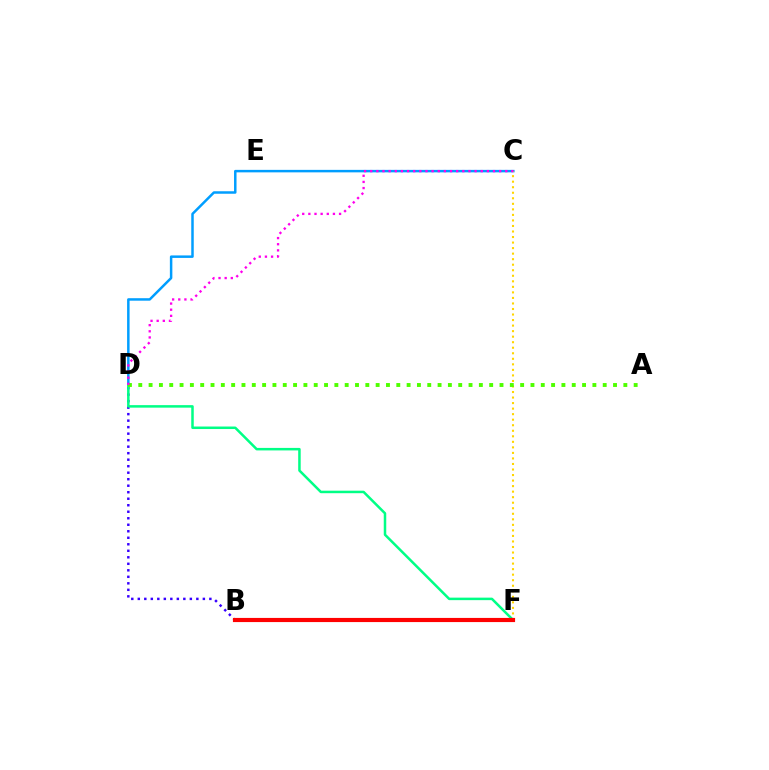{('B', 'D'): [{'color': '#3700ff', 'line_style': 'dotted', 'thickness': 1.77}], ('C', 'D'): [{'color': '#009eff', 'line_style': 'solid', 'thickness': 1.79}, {'color': '#ff00ed', 'line_style': 'dotted', 'thickness': 1.67}], ('C', 'F'): [{'color': '#ffd500', 'line_style': 'dotted', 'thickness': 1.5}], ('D', 'F'): [{'color': '#00ff86', 'line_style': 'solid', 'thickness': 1.81}], ('B', 'F'): [{'color': '#ff0000', 'line_style': 'solid', 'thickness': 2.99}], ('A', 'D'): [{'color': '#4fff00', 'line_style': 'dotted', 'thickness': 2.8}]}